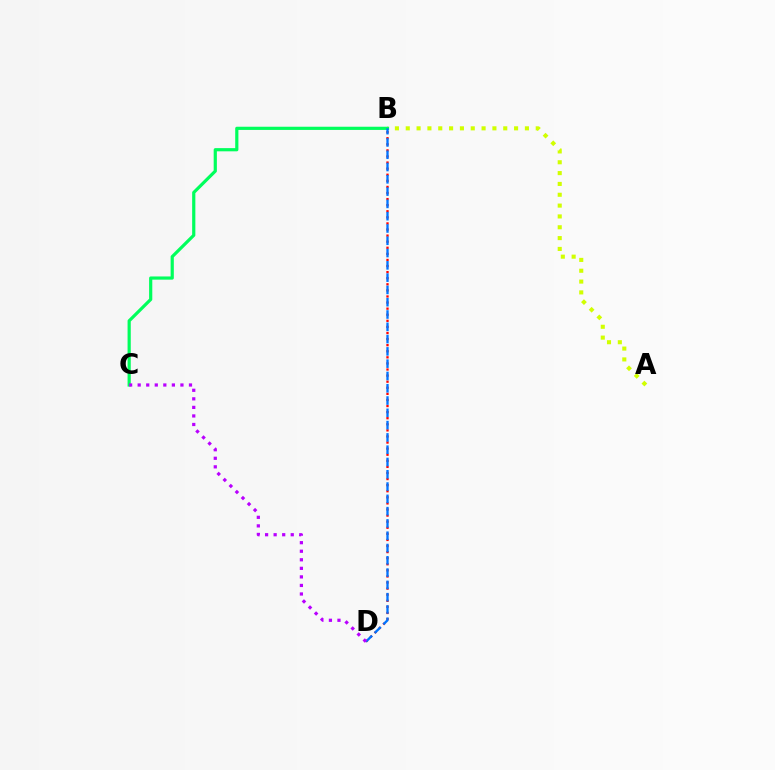{('B', 'D'): [{'color': '#ff0000', 'line_style': 'dotted', 'thickness': 1.65}, {'color': '#0074ff', 'line_style': 'dashed', 'thickness': 1.67}], ('A', 'B'): [{'color': '#d1ff00', 'line_style': 'dotted', 'thickness': 2.94}], ('B', 'C'): [{'color': '#00ff5c', 'line_style': 'solid', 'thickness': 2.3}], ('C', 'D'): [{'color': '#b900ff', 'line_style': 'dotted', 'thickness': 2.32}]}